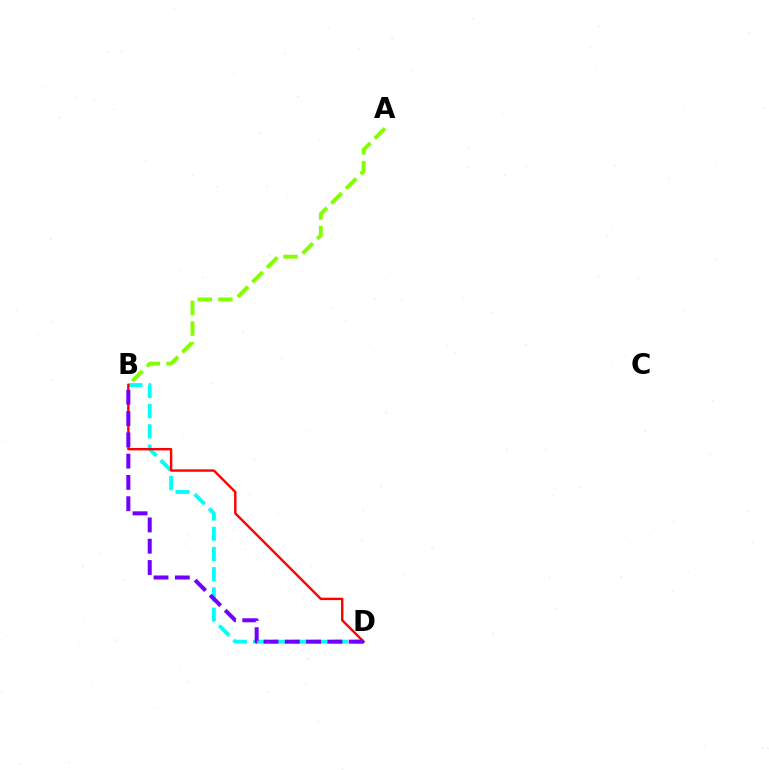{('B', 'D'): [{'color': '#00fff6', 'line_style': 'dashed', 'thickness': 2.75}, {'color': '#ff0000', 'line_style': 'solid', 'thickness': 1.73}, {'color': '#7200ff', 'line_style': 'dashed', 'thickness': 2.89}], ('A', 'B'): [{'color': '#84ff00', 'line_style': 'dashed', 'thickness': 2.81}]}